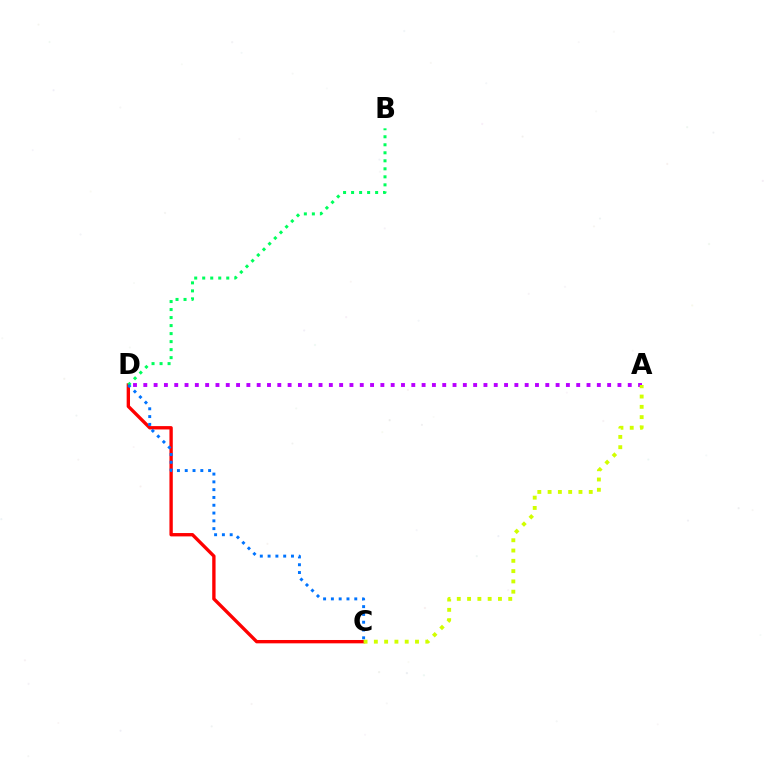{('C', 'D'): [{'color': '#ff0000', 'line_style': 'solid', 'thickness': 2.41}, {'color': '#0074ff', 'line_style': 'dotted', 'thickness': 2.12}], ('A', 'D'): [{'color': '#b900ff', 'line_style': 'dotted', 'thickness': 2.8}], ('B', 'D'): [{'color': '#00ff5c', 'line_style': 'dotted', 'thickness': 2.18}], ('A', 'C'): [{'color': '#d1ff00', 'line_style': 'dotted', 'thickness': 2.8}]}